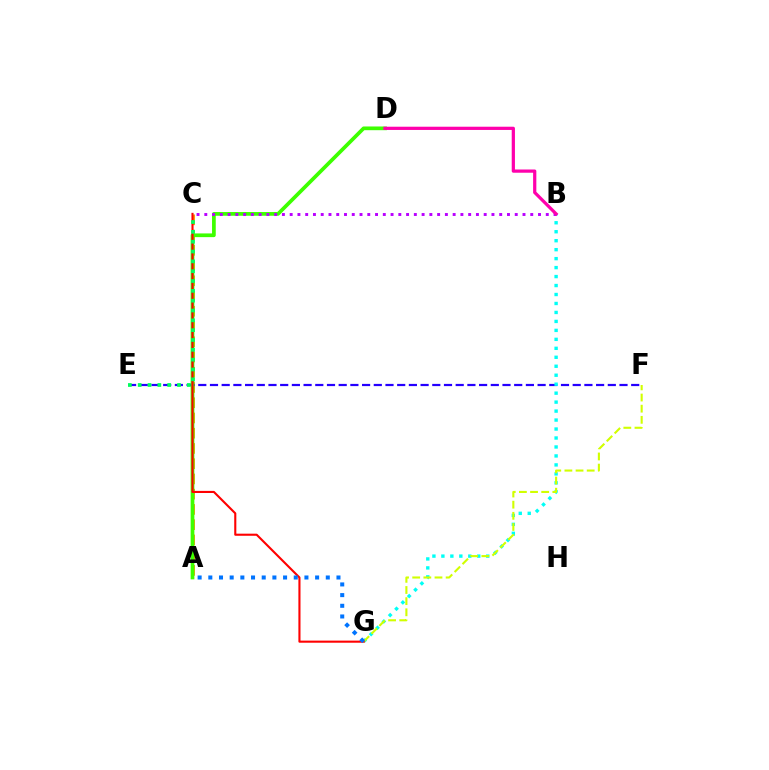{('A', 'C'): [{'color': '#ff9400', 'line_style': 'dashed', 'thickness': 2.07}], ('E', 'F'): [{'color': '#2500ff', 'line_style': 'dashed', 'thickness': 1.59}], ('A', 'D'): [{'color': '#3dff00', 'line_style': 'solid', 'thickness': 2.67}], ('B', 'G'): [{'color': '#00fff6', 'line_style': 'dotted', 'thickness': 2.44}], ('F', 'G'): [{'color': '#d1ff00', 'line_style': 'dashed', 'thickness': 1.51}], ('C', 'G'): [{'color': '#ff0000', 'line_style': 'solid', 'thickness': 1.52}], ('C', 'E'): [{'color': '#00ff5c', 'line_style': 'dotted', 'thickness': 2.67}], ('A', 'G'): [{'color': '#0074ff', 'line_style': 'dotted', 'thickness': 2.9}], ('B', 'C'): [{'color': '#b900ff', 'line_style': 'dotted', 'thickness': 2.11}], ('B', 'D'): [{'color': '#ff00ac', 'line_style': 'solid', 'thickness': 2.32}]}